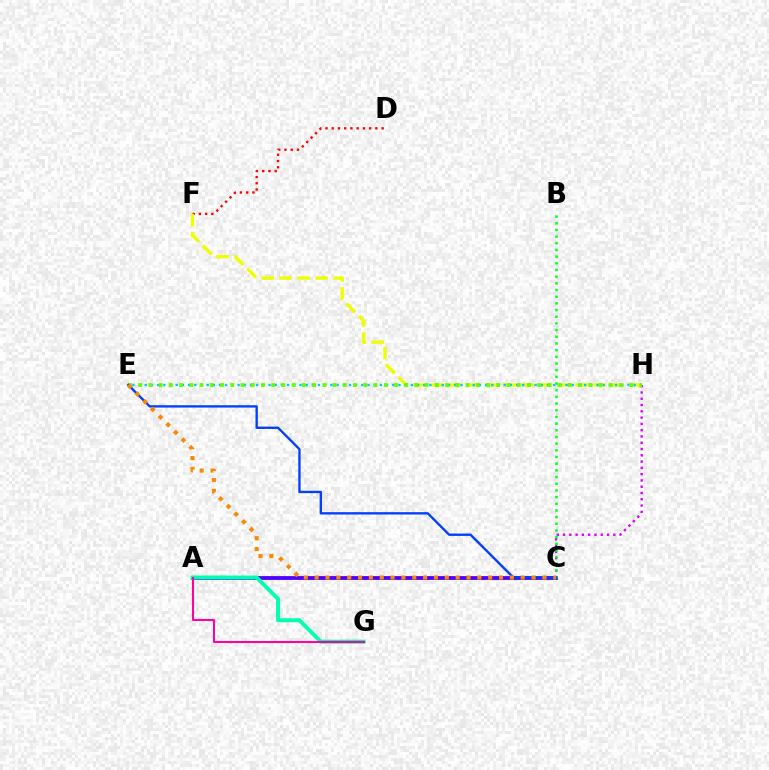{('D', 'F'): [{'color': '#ff0000', 'line_style': 'dotted', 'thickness': 1.69}], ('F', 'H'): [{'color': '#eeff00', 'line_style': 'dashed', 'thickness': 2.44}], ('A', 'C'): [{'color': '#4f00ff', 'line_style': 'solid', 'thickness': 2.73}], ('A', 'G'): [{'color': '#00ffaf', 'line_style': 'solid', 'thickness': 2.85}, {'color': '#ff00a0', 'line_style': 'solid', 'thickness': 1.51}], ('C', 'H'): [{'color': '#d600ff', 'line_style': 'dotted', 'thickness': 1.71}], ('B', 'C'): [{'color': '#00ff27', 'line_style': 'dotted', 'thickness': 1.81}], ('E', 'H'): [{'color': '#00c7ff', 'line_style': 'dotted', 'thickness': 1.68}, {'color': '#66ff00', 'line_style': 'dotted', 'thickness': 2.78}], ('C', 'E'): [{'color': '#003fff', 'line_style': 'solid', 'thickness': 1.69}, {'color': '#ff8800', 'line_style': 'dotted', 'thickness': 2.95}]}